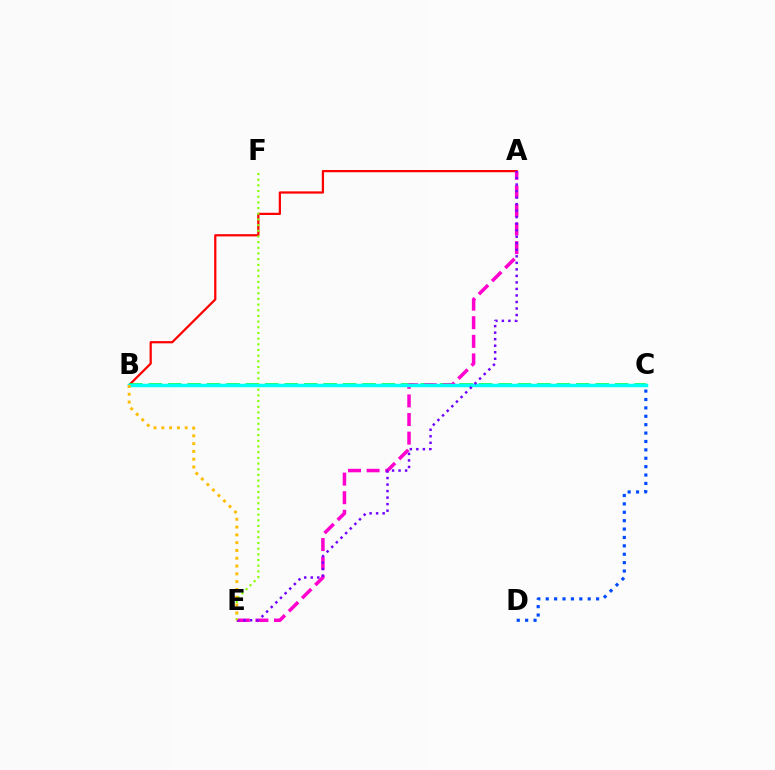{('A', 'B'): [{'color': '#ff0000', 'line_style': 'solid', 'thickness': 1.61}], ('B', 'C'): [{'color': '#00ff39', 'line_style': 'dashed', 'thickness': 2.64}, {'color': '#00fff6', 'line_style': 'solid', 'thickness': 2.49}], ('A', 'E'): [{'color': '#ff00cf', 'line_style': 'dashed', 'thickness': 2.53}, {'color': '#7200ff', 'line_style': 'dotted', 'thickness': 1.77}], ('E', 'F'): [{'color': '#84ff00', 'line_style': 'dotted', 'thickness': 1.54}], ('C', 'D'): [{'color': '#004bff', 'line_style': 'dotted', 'thickness': 2.28}], ('B', 'E'): [{'color': '#ffbd00', 'line_style': 'dotted', 'thickness': 2.12}]}